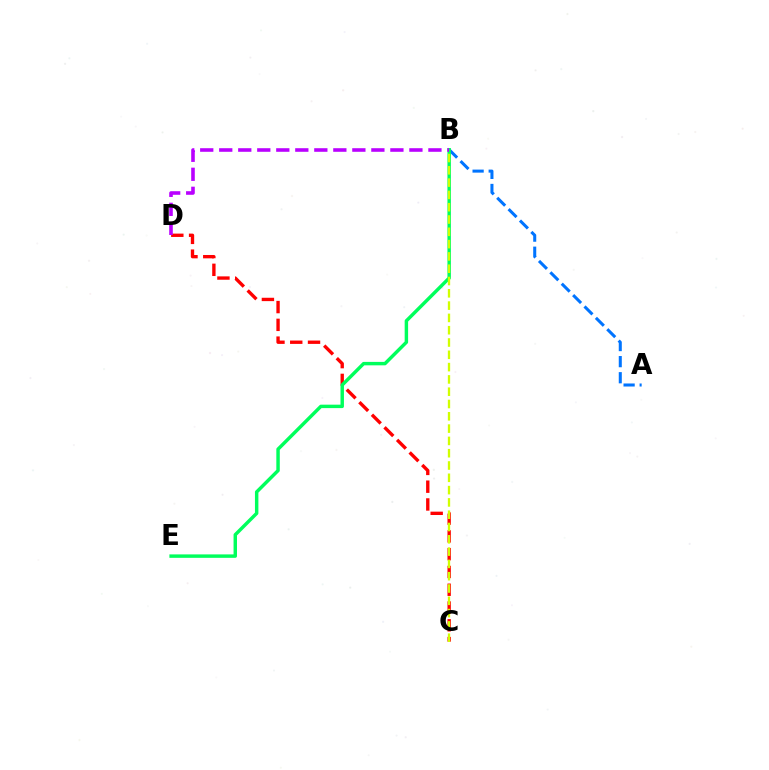{('A', 'B'): [{'color': '#0074ff', 'line_style': 'dashed', 'thickness': 2.19}], ('C', 'D'): [{'color': '#ff0000', 'line_style': 'dashed', 'thickness': 2.42}], ('B', 'E'): [{'color': '#00ff5c', 'line_style': 'solid', 'thickness': 2.48}], ('B', 'D'): [{'color': '#b900ff', 'line_style': 'dashed', 'thickness': 2.58}], ('B', 'C'): [{'color': '#d1ff00', 'line_style': 'dashed', 'thickness': 1.67}]}